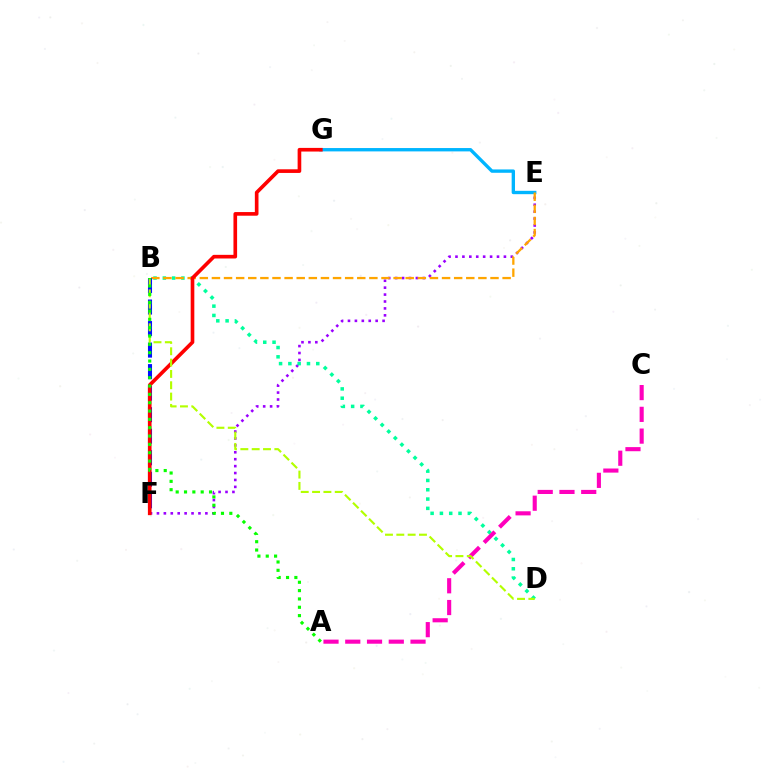{('E', 'G'): [{'color': '#00b5ff', 'line_style': 'solid', 'thickness': 2.41}], ('E', 'F'): [{'color': '#9b00ff', 'line_style': 'dotted', 'thickness': 1.88}], ('B', 'D'): [{'color': '#00ff9d', 'line_style': 'dotted', 'thickness': 2.53}, {'color': '#b3ff00', 'line_style': 'dashed', 'thickness': 1.54}], ('B', 'E'): [{'color': '#ffa500', 'line_style': 'dashed', 'thickness': 1.65}], ('B', 'F'): [{'color': '#0010ff', 'line_style': 'dashed', 'thickness': 2.92}], ('A', 'C'): [{'color': '#ff00bd', 'line_style': 'dashed', 'thickness': 2.96}], ('F', 'G'): [{'color': '#ff0000', 'line_style': 'solid', 'thickness': 2.63}], ('A', 'B'): [{'color': '#08ff00', 'line_style': 'dotted', 'thickness': 2.26}]}